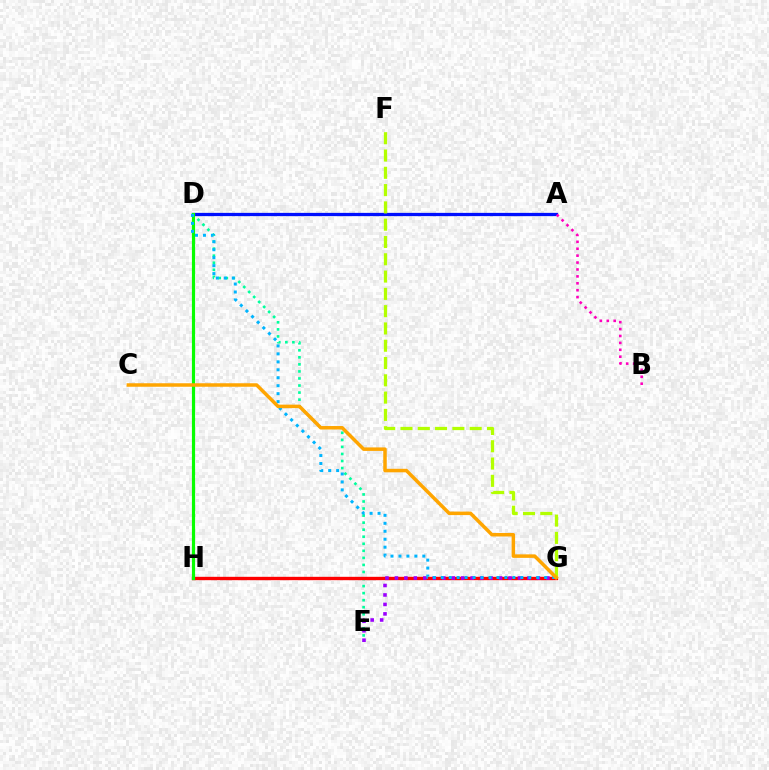{('A', 'D'): [{'color': '#0010ff', 'line_style': 'solid', 'thickness': 2.34}], ('D', 'E'): [{'color': '#00ff9d', 'line_style': 'dotted', 'thickness': 1.92}], ('G', 'H'): [{'color': '#ff0000', 'line_style': 'solid', 'thickness': 2.42}], ('A', 'B'): [{'color': '#ff00bd', 'line_style': 'dotted', 'thickness': 1.88}], ('D', 'H'): [{'color': '#08ff00', 'line_style': 'solid', 'thickness': 2.28}], ('E', 'G'): [{'color': '#9b00ff', 'line_style': 'dotted', 'thickness': 2.57}], ('D', 'G'): [{'color': '#00b5ff', 'line_style': 'dotted', 'thickness': 2.16}], ('F', 'G'): [{'color': '#b3ff00', 'line_style': 'dashed', 'thickness': 2.35}], ('C', 'G'): [{'color': '#ffa500', 'line_style': 'solid', 'thickness': 2.52}]}